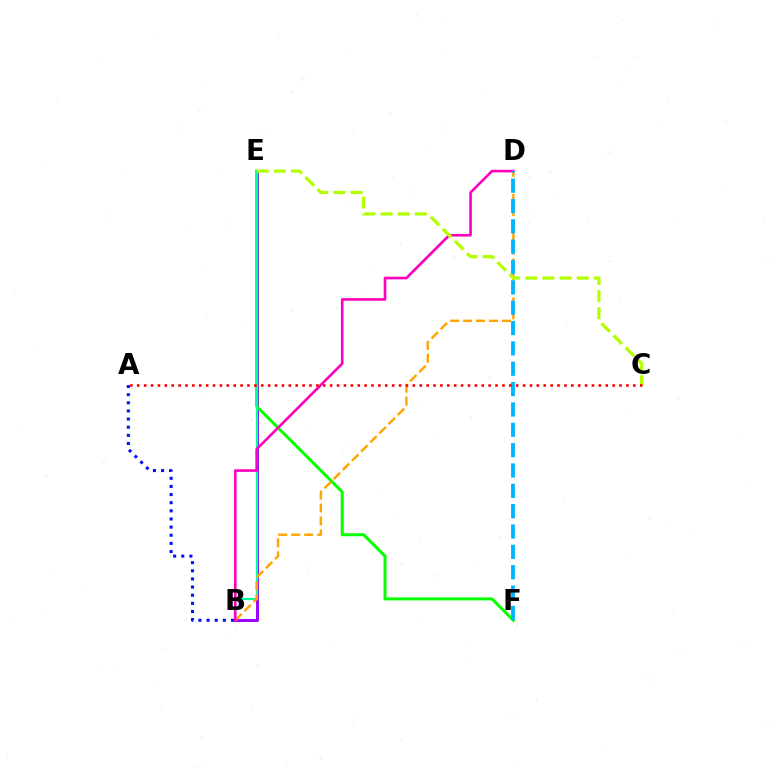{('B', 'E'): [{'color': '#9b00ff', 'line_style': 'solid', 'thickness': 2.13}, {'color': '#00ff9d', 'line_style': 'solid', 'thickness': 1.62}], ('E', 'F'): [{'color': '#08ff00', 'line_style': 'solid', 'thickness': 2.17}], ('B', 'D'): [{'color': '#ffa500', 'line_style': 'dashed', 'thickness': 1.76}, {'color': '#ff00bd', 'line_style': 'solid', 'thickness': 1.89}], ('D', 'F'): [{'color': '#00b5ff', 'line_style': 'dashed', 'thickness': 2.76}], ('C', 'E'): [{'color': '#b3ff00', 'line_style': 'dashed', 'thickness': 2.33}], ('A', 'C'): [{'color': '#ff0000', 'line_style': 'dotted', 'thickness': 1.87}], ('A', 'B'): [{'color': '#0010ff', 'line_style': 'dotted', 'thickness': 2.21}]}